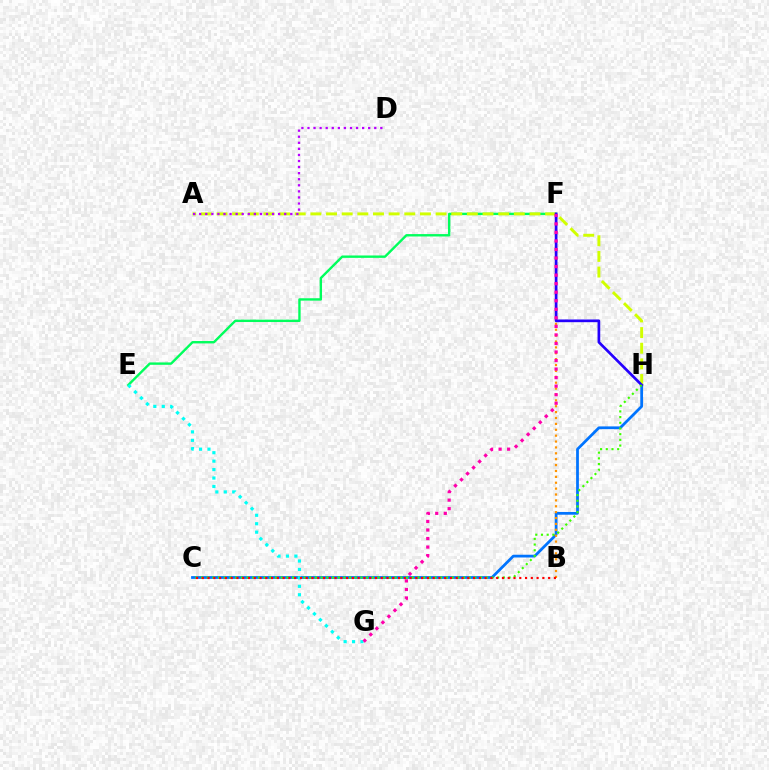{('C', 'H'): [{'color': '#0074ff', 'line_style': 'solid', 'thickness': 1.99}, {'color': '#3dff00', 'line_style': 'dotted', 'thickness': 1.55}], ('B', 'F'): [{'color': '#ff9400', 'line_style': 'dotted', 'thickness': 1.6}], ('E', 'F'): [{'color': '#00ff5c', 'line_style': 'solid', 'thickness': 1.72}], ('A', 'H'): [{'color': '#d1ff00', 'line_style': 'dashed', 'thickness': 2.13}], ('F', 'H'): [{'color': '#2500ff', 'line_style': 'solid', 'thickness': 1.94}], ('E', 'G'): [{'color': '#00fff6', 'line_style': 'dotted', 'thickness': 2.29}], ('B', 'C'): [{'color': '#ff0000', 'line_style': 'dotted', 'thickness': 1.57}], ('A', 'D'): [{'color': '#b900ff', 'line_style': 'dotted', 'thickness': 1.65}], ('F', 'G'): [{'color': '#ff00ac', 'line_style': 'dotted', 'thickness': 2.32}]}